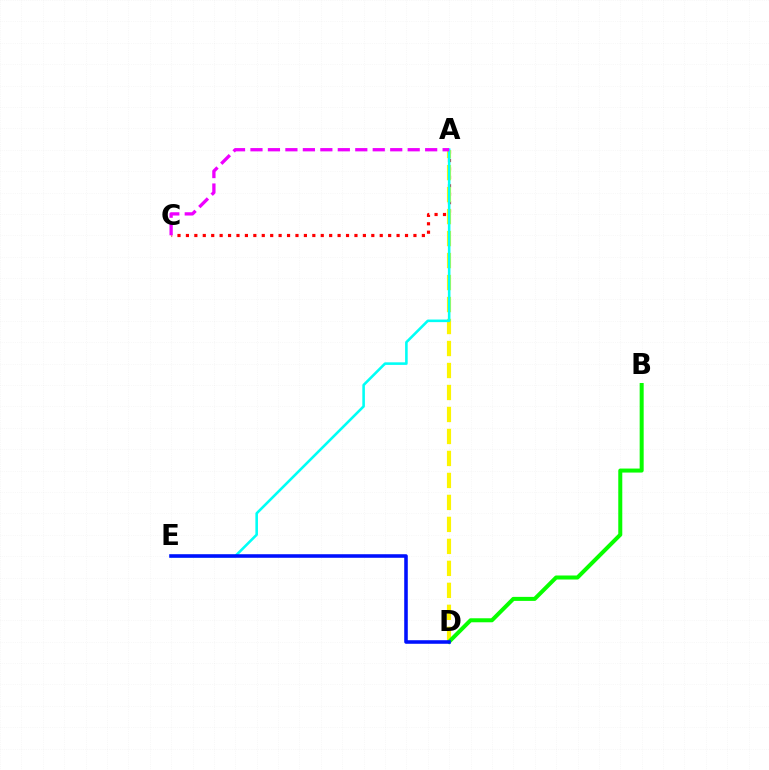{('A', 'C'): [{'color': '#ff0000', 'line_style': 'dotted', 'thickness': 2.29}, {'color': '#ee00ff', 'line_style': 'dashed', 'thickness': 2.37}], ('A', 'D'): [{'color': '#fcf500', 'line_style': 'dashed', 'thickness': 2.99}], ('A', 'E'): [{'color': '#00fff6', 'line_style': 'solid', 'thickness': 1.86}], ('B', 'D'): [{'color': '#08ff00', 'line_style': 'solid', 'thickness': 2.89}], ('D', 'E'): [{'color': '#0010ff', 'line_style': 'solid', 'thickness': 2.57}]}